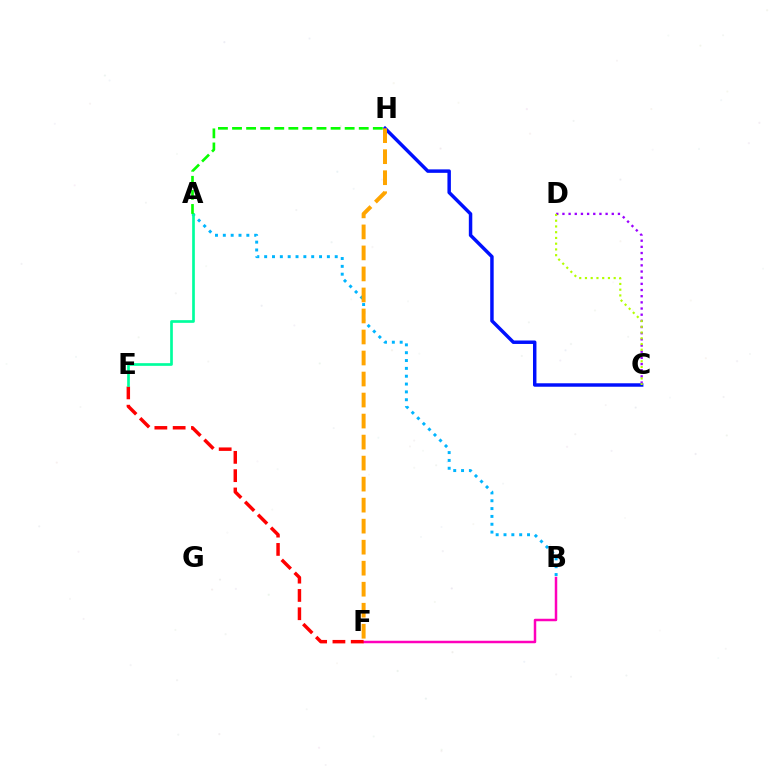{('C', 'D'): [{'color': '#9b00ff', 'line_style': 'dotted', 'thickness': 1.68}, {'color': '#b3ff00', 'line_style': 'dotted', 'thickness': 1.56}], ('B', 'F'): [{'color': '#ff00bd', 'line_style': 'solid', 'thickness': 1.79}], ('C', 'H'): [{'color': '#0010ff', 'line_style': 'solid', 'thickness': 2.49}], ('A', 'B'): [{'color': '#00b5ff', 'line_style': 'dotted', 'thickness': 2.13}], ('E', 'F'): [{'color': '#ff0000', 'line_style': 'dashed', 'thickness': 2.49}], ('F', 'H'): [{'color': '#ffa500', 'line_style': 'dashed', 'thickness': 2.86}], ('A', 'E'): [{'color': '#00ff9d', 'line_style': 'solid', 'thickness': 1.94}], ('A', 'H'): [{'color': '#08ff00', 'line_style': 'dashed', 'thickness': 1.91}]}